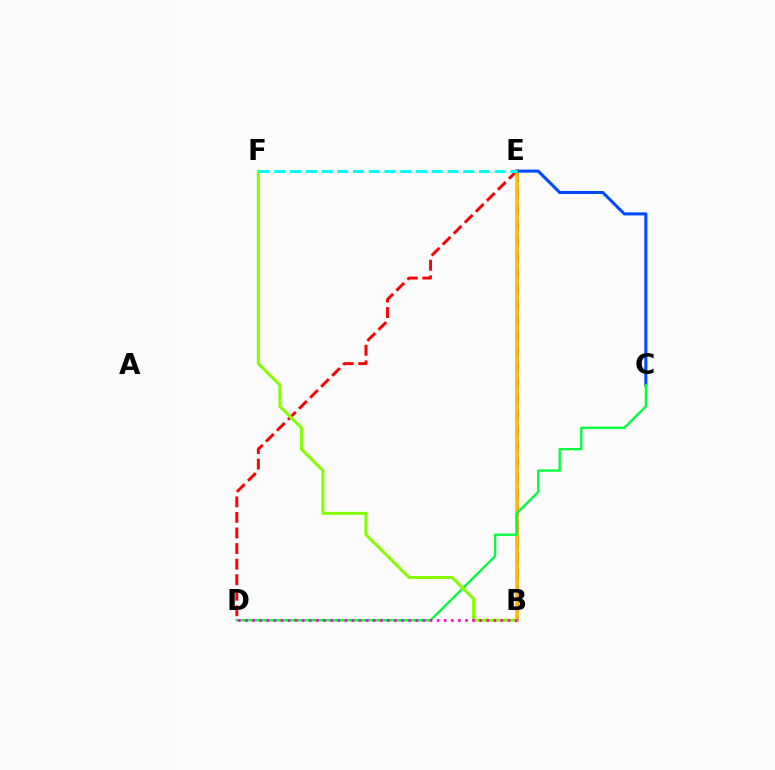{('B', 'E'): [{'color': '#7200ff', 'line_style': 'dashed', 'thickness': 2.16}, {'color': '#ffbd00', 'line_style': 'solid', 'thickness': 2.65}], ('D', 'E'): [{'color': '#ff0000', 'line_style': 'dashed', 'thickness': 2.11}], ('C', 'E'): [{'color': '#004bff', 'line_style': 'solid', 'thickness': 2.21}], ('C', 'D'): [{'color': '#00ff39', 'line_style': 'solid', 'thickness': 1.66}], ('B', 'F'): [{'color': '#84ff00', 'line_style': 'solid', 'thickness': 2.17}], ('E', 'F'): [{'color': '#00fff6', 'line_style': 'dashed', 'thickness': 2.14}], ('B', 'D'): [{'color': '#ff00cf', 'line_style': 'dotted', 'thickness': 1.93}]}